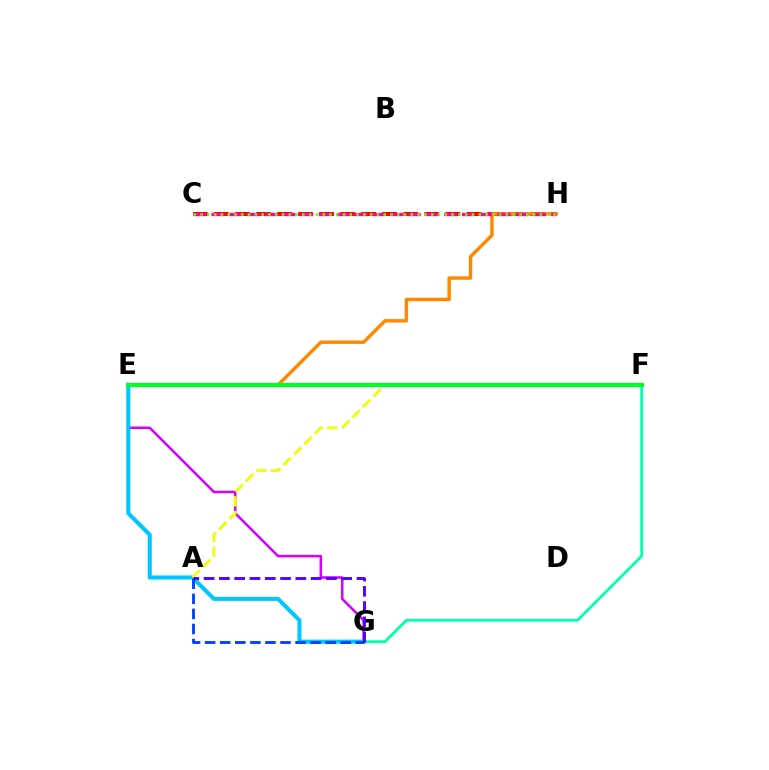{('E', 'G'): [{'color': '#d600ff', 'line_style': 'solid', 'thickness': 1.82}, {'color': '#00c7ff', 'line_style': 'solid', 'thickness': 2.92}], ('C', 'H'): [{'color': '#ff0000', 'line_style': 'dashed', 'thickness': 2.86}, {'color': '#ff00a0', 'line_style': 'dashed', 'thickness': 2.43}, {'color': '#66ff00', 'line_style': 'dotted', 'thickness': 1.84}], ('E', 'H'): [{'color': '#ff8800', 'line_style': 'solid', 'thickness': 2.47}], ('F', 'G'): [{'color': '#00ffaf', 'line_style': 'solid', 'thickness': 2.01}], ('A', 'F'): [{'color': '#eeff00', 'line_style': 'dashed', 'thickness': 2.01}], ('A', 'G'): [{'color': '#003fff', 'line_style': 'dashed', 'thickness': 2.05}, {'color': '#4f00ff', 'line_style': 'dashed', 'thickness': 2.08}], ('E', 'F'): [{'color': '#00ff27', 'line_style': 'solid', 'thickness': 2.96}]}